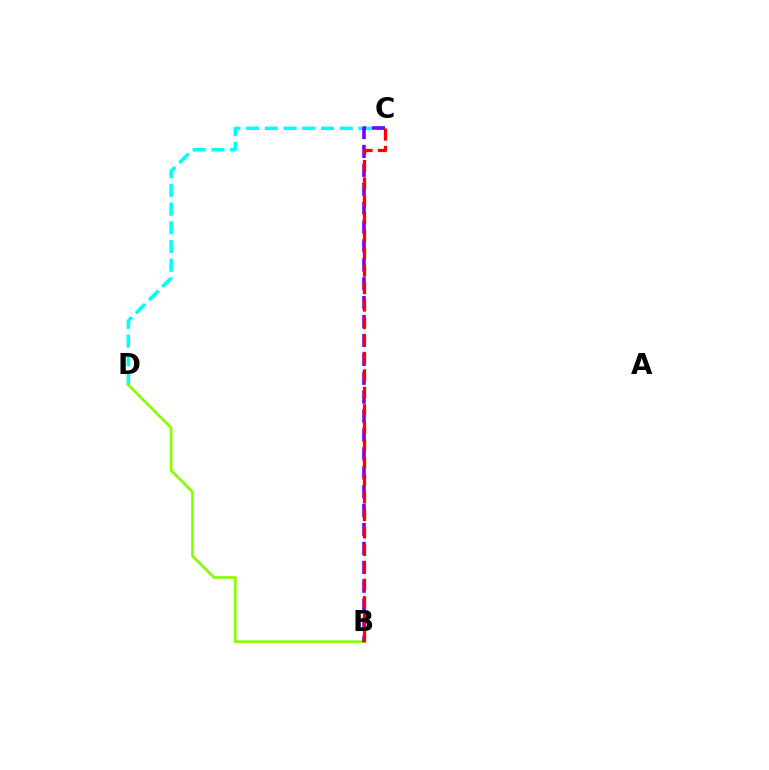{('C', 'D'): [{'color': '#00fff6', 'line_style': 'dashed', 'thickness': 2.54}], ('B', 'D'): [{'color': '#84ff00', 'line_style': 'solid', 'thickness': 1.94}], ('B', 'C'): [{'color': '#7200ff', 'line_style': 'dashed', 'thickness': 2.57}, {'color': '#ff0000', 'line_style': 'dashed', 'thickness': 2.37}]}